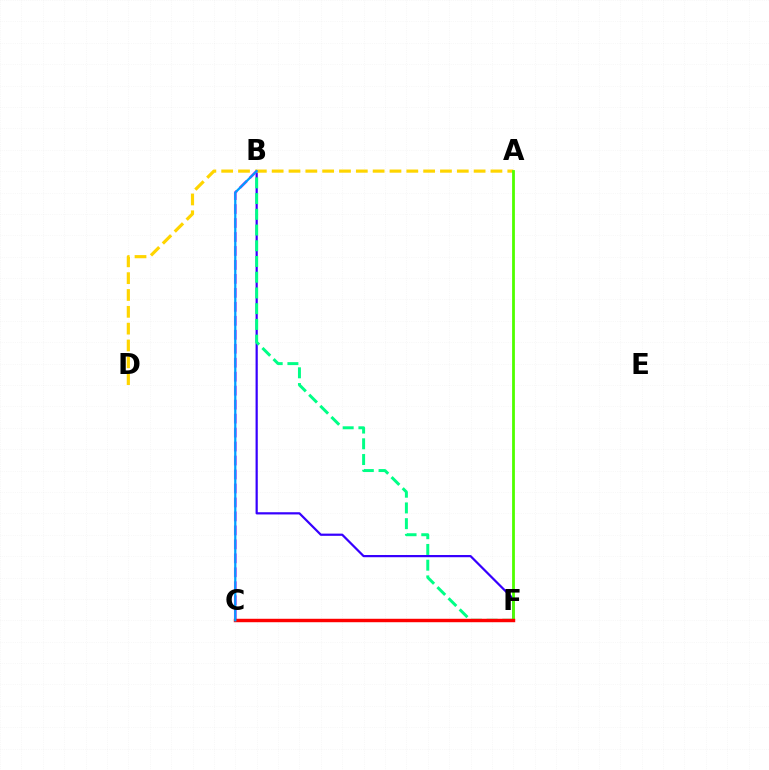{('B', 'F'): [{'color': '#3700ff', 'line_style': 'solid', 'thickness': 1.6}, {'color': '#00ff86', 'line_style': 'dashed', 'thickness': 2.14}], ('A', 'D'): [{'color': '#ffd500', 'line_style': 'dashed', 'thickness': 2.29}], ('B', 'C'): [{'color': '#ff00ed', 'line_style': 'dashed', 'thickness': 1.9}, {'color': '#009eff', 'line_style': 'solid', 'thickness': 1.62}], ('A', 'F'): [{'color': '#4fff00', 'line_style': 'solid', 'thickness': 2.01}], ('C', 'F'): [{'color': '#ff0000', 'line_style': 'solid', 'thickness': 2.48}]}